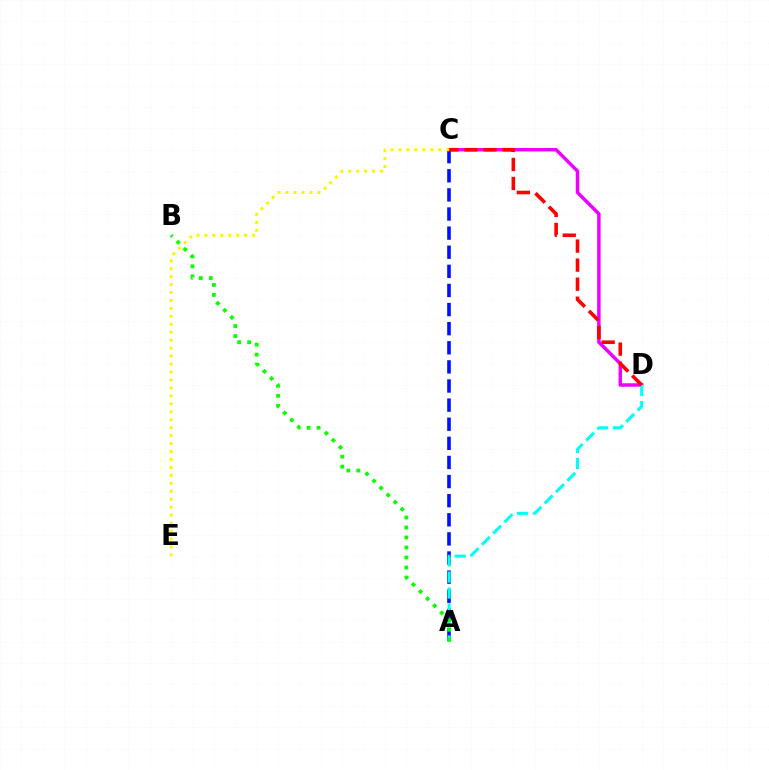{('C', 'D'): [{'color': '#ee00ff', 'line_style': 'solid', 'thickness': 2.49}, {'color': '#ff0000', 'line_style': 'dashed', 'thickness': 2.59}], ('A', 'C'): [{'color': '#0010ff', 'line_style': 'dashed', 'thickness': 2.6}], ('A', 'D'): [{'color': '#00fff6', 'line_style': 'dashed', 'thickness': 2.17}], ('C', 'E'): [{'color': '#fcf500', 'line_style': 'dotted', 'thickness': 2.16}], ('A', 'B'): [{'color': '#08ff00', 'line_style': 'dotted', 'thickness': 2.72}]}